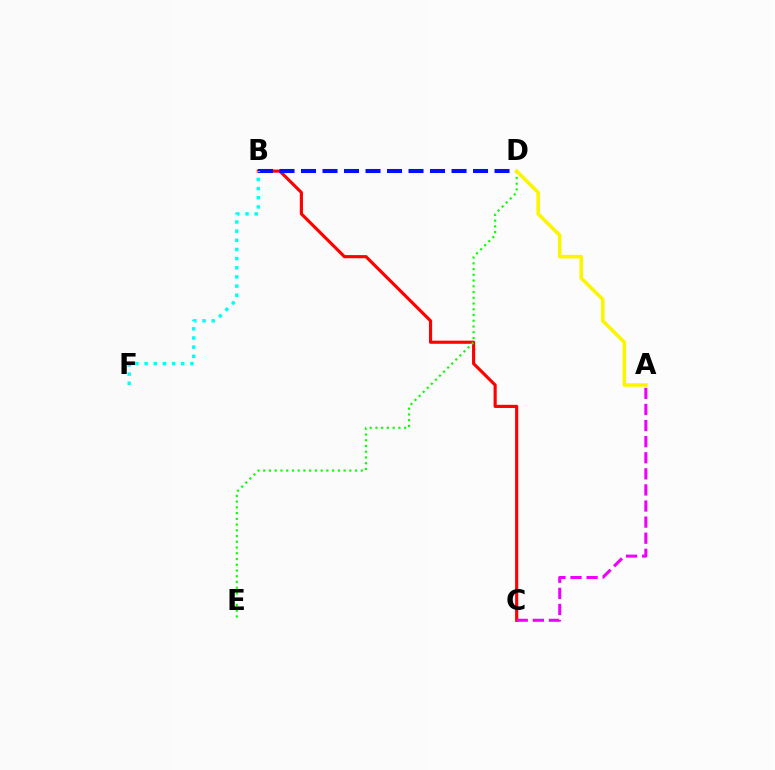{('B', 'C'): [{'color': '#ff0000', 'line_style': 'solid', 'thickness': 2.26}], ('B', 'D'): [{'color': '#0010ff', 'line_style': 'dashed', 'thickness': 2.92}], ('D', 'E'): [{'color': '#08ff00', 'line_style': 'dotted', 'thickness': 1.56}], ('A', 'C'): [{'color': '#ee00ff', 'line_style': 'dashed', 'thickness': 2.19}], ('B', 'F'): [{'color': '#00fff6', 'line_style': 'dotted', 'thickness': 2.49}], ('A', 'D'): [{'color': '#fcf500', 'line_style': 'solid', 'thickness': 2.58}]}